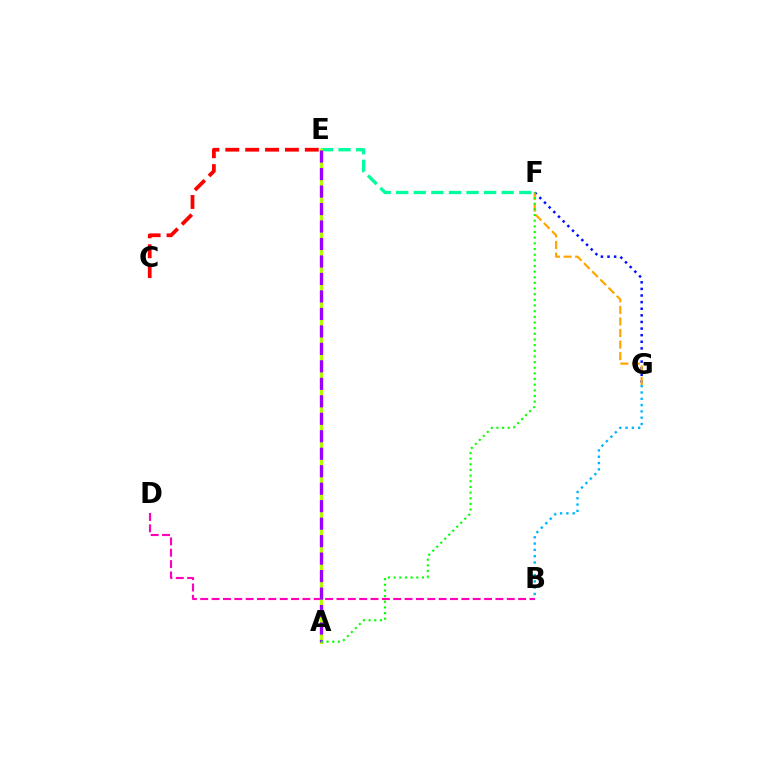{('C', 'E'): [{'color': '#ff0000', 'line_style': 'dashed', 'thickness': 2.7}], ('F', 'G'): [{'color': '#0010ff', 'line_style': 'dotted', 'thickness': 1.8}, {'color': '#ffa500', 'line_style': 'dashed', 'thickness': 1.57}], ('E', 'F'): [{'color': '#00ff9d', 'line_style': 'dashed', 'thickness': 2.39}], ('B', 'D'): [{'color': '#ff00bd', 'line_style': 'dashed', 'thickness': 1.54}], ('B', 'G'): [{'color': '#00b5ff', 'line_style': 'dotted', 'thickness': 1.71}], ('A', 'E'): [{'color': '#b3ff00', 'line_style': 'solid', 'thickness': 2.27}, {'color': '#9b00ff', 'line_style': 'dashed', 'thickness': 2.37}], ('A', 'F'): [{'color': '#08ff00', 'line_style': 'dotted', 'thickness': 1.54}]}